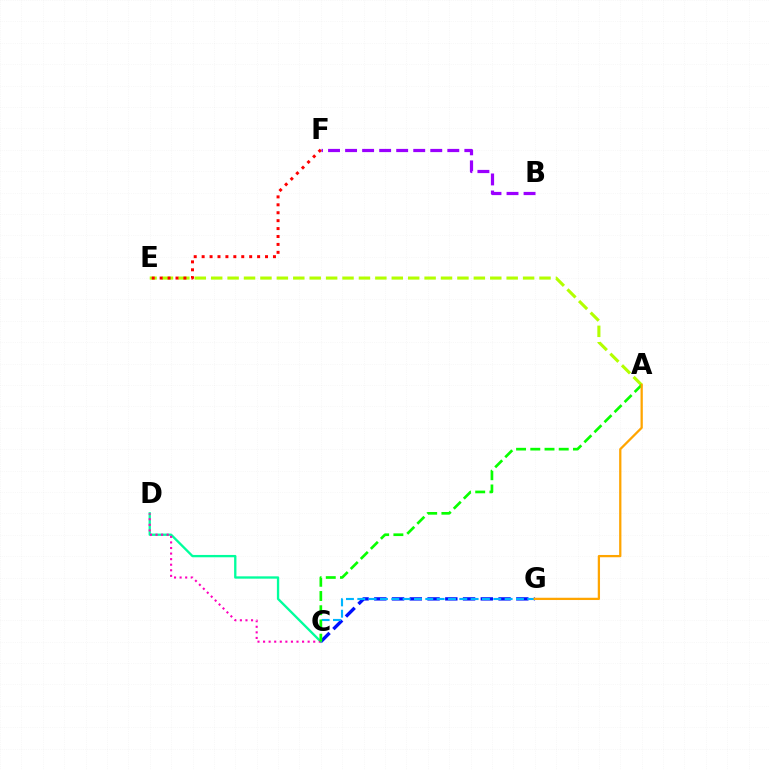{('C', 'D'): [{'color': '#00ff9d', 'line_style': 'solid', 'thickness': 1.68}, {'color': '#ff00bd', 'line_style': 'dotted', 'thickness': 1.51}], ('C', 'G'): [{'color': '#0010ff', 'line_style': 'dashed', 'thickness': 2.41}, {'color': '#00b5ff', 'line_style': 'dashed', 'thickness': 1.54}], ('A', 'E'): [{'color': '#b3ff00', 'line_style': 'dashed', 'thickness': 2.23}], ('B', 'F'): [{'color': '#9b00ff', 'line_style': 'dashed', 'thickness': 2.31}], ('A', 'C'): [{'color': '#08ff00', 'line_style': 'dashed', 'thickness': 1.93}], ('E', 'F'): [{'color': '#ff0000', 'line_style': 'dotted', 'thickness': 2.15}], ('A', 'G'): [{'color': '#ffa500', 'line_style': 'solid', 'thickness': 1.63}]}